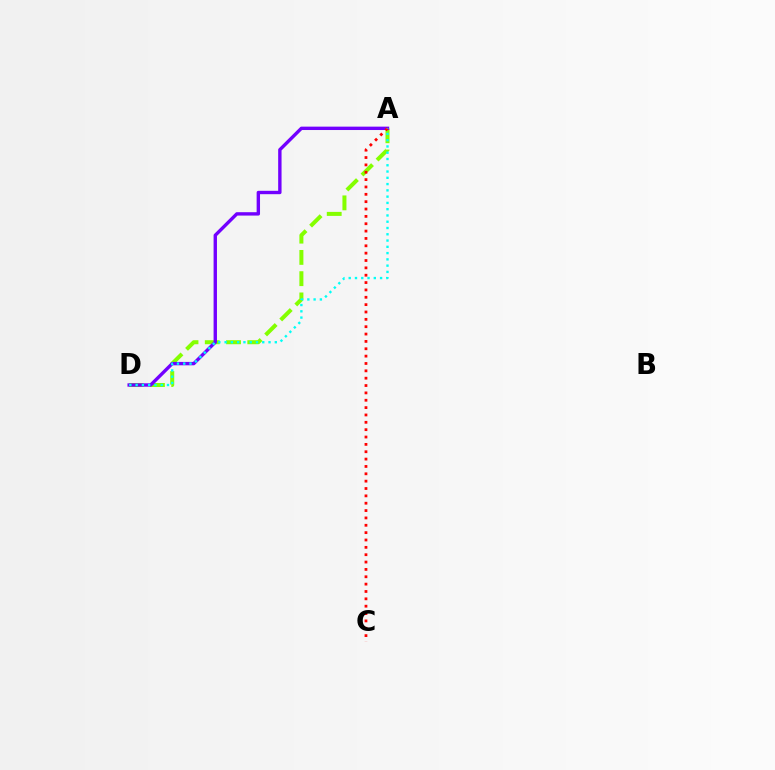{('A', 'D'): [{'color': '#84ff00', 'line_style': 'dashed', 'thickness': 2.89}, {'color': '#7200ff', 'line_style': 'solid', 'thickness': 2.43}, {'color': '#00fff6', 'line_style': 'dotted', 'thickness': 1.7}], ('A', 'C'): [{'color': '#ff0000', 'line_style': 'dotted', 'thickness': 2.0}]}